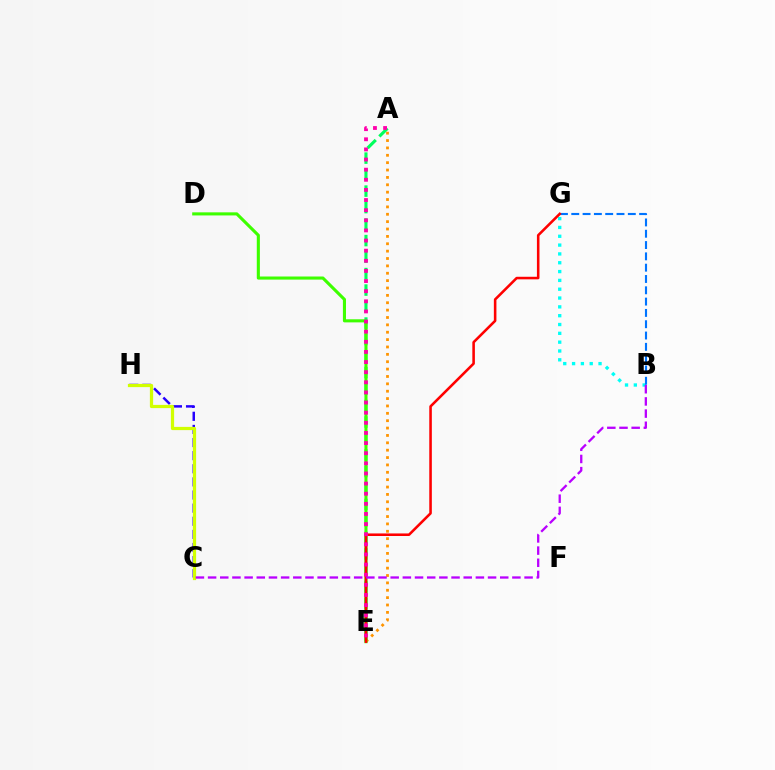{('B', 'G'): [{'color': '#00fff6', 'line_style': 'dotted', 'thickness': 2.4}, {'color': '#0074ff', 'line_style': 'dashed', 'thickness': 1.54}], ('A', 'E'): [{'color': '#00ff5c', 'line_style': 'dashed', 'thickness': 2.24}, {'color': '#ff9400', 'line_style': 'dotted', 'thickness': 2.0}, {'color': '#ff00ac', 'line_style': 'dotted', 'thickness': 2.75}], ('D', 'E'): [{'color': '#3dff00', 'line_style': 'solid', 'thickness': 2.23}], ('C', 'H'): [{'color': '#2500ff', 'line_style': 'dashed', 'thickness': 1.78}, {'color': '#d1ff00', 'line_style': 'solid', 'thickness': 2.32}], ('E', 'G'): [{'color': '#ff0000', 'line_style': 'solid', 'thickness': 1.85}], ('B', 'C'): [{'color': '#b900ff', 'line_style': 'dashed', 'thickness': 1.65}]}